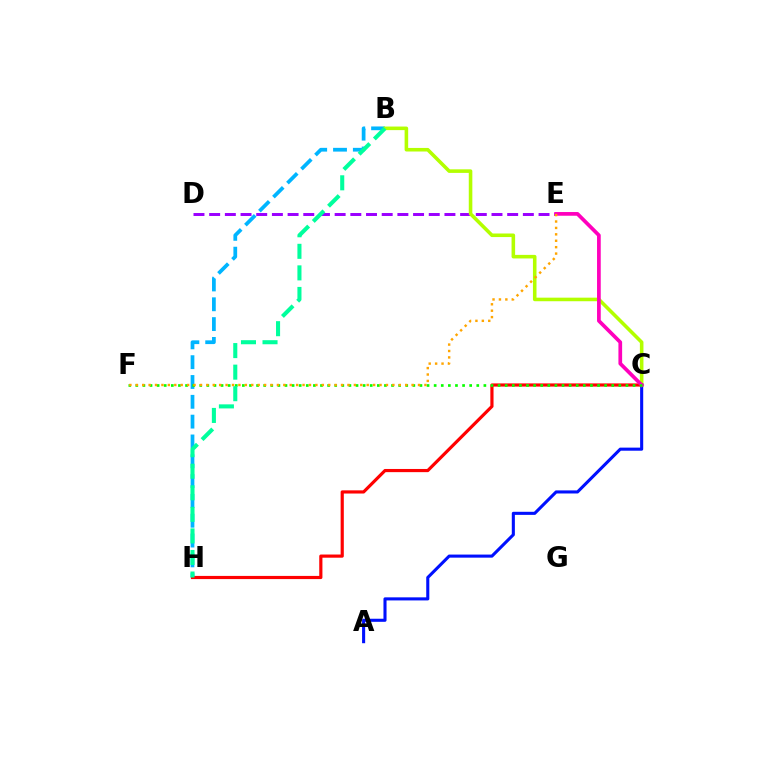{('D', 'E'): [{'color': '#9b00ff', 'line_style': 'dashed', 'thickness': 2.13}], ('B', 'H'): [{'color': '#00b5ff', 'line_style': 'dashed', 'thickness': 2.69}, {'color': '#00ff9d', 'line_style': 'dashed', 'thickness': 2.93}], ('B', 'C'): [{'color': '#b3ff00', 'line_style': 'solid', 'thickness': 2.57}], ('A', 'C'): [{'color': '#0010ff', 'line_style': 'solid', 'thickness': 2.22}], ('C', 'H'): [{'color': '#ff0000', 'line_style': 'solid', 'thickness': 2.29}], ('C', 'E'): [{'color': '#ff00bd', 'line_style': 'solid', 'thickness': 2.67}], ('C', 'F'): [{'color': '#08ff00', 'line_style': 'dotted', 'thickness': 1.93}], ('E', 'F'): [{'color': '#ffa500', 'line_style': 'dotted', 'thickness': 1.74}]}